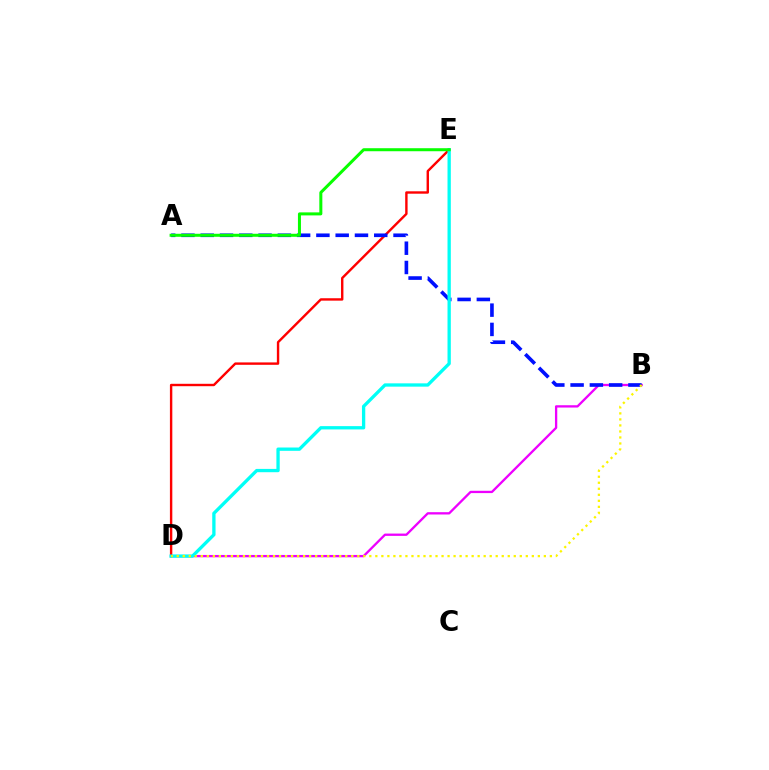{('D', 'E'): [{'color': '#ff0000', 'line_style': 'solid', 'thickness': 1.73}, {'color': '#00fff6', 'line_style': 'solid', 'thickness': 2.38}], ('B', 'D'): [{'color': '#ee00ff', 'line_style': 'solid', 'thickness': 1.66}, {'color': '#fcf500', 'line_style': 'dotted', 'thickness': 1.64}], ('A', 'B'): [{'color': '#0010ff', 'line_style': 'dashed', 'thickness': 2.62}], ('A', 'E'): [{'color': '#08ff00', 'line_style': 'solid', 'thickness': 2.17}]}